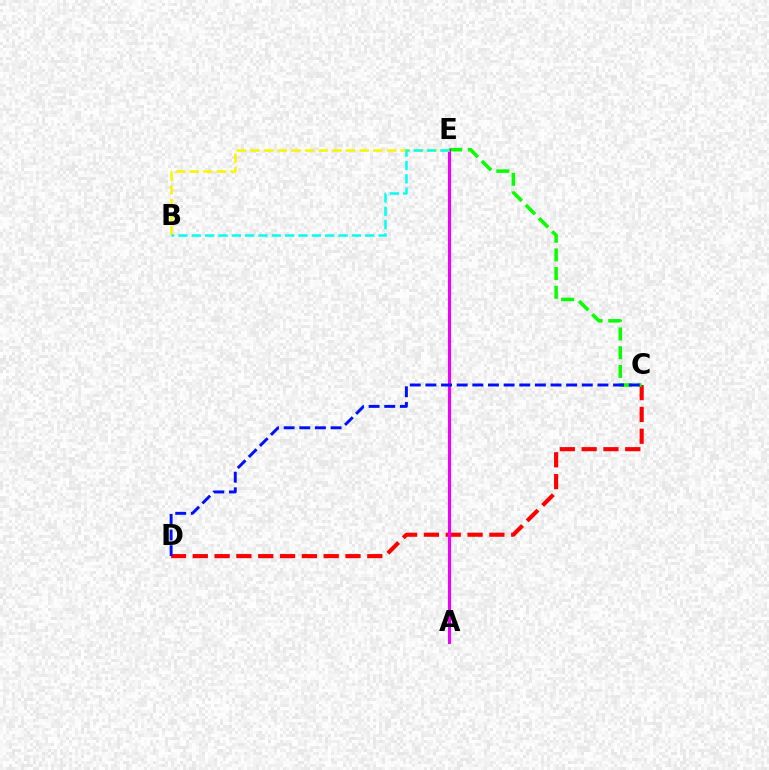{('C', 'D'): [{'color': '#ff0000', 'line_style': 'dashed', 'thickness': 2.96}, {'color': '#0010ff', 'line_style': 'dashed', 'thickness': 2.12}], ('C', 'E'): [{'color': '#08ff00', 'line_style': 'dashed', 'thickness': 2.54}], ('A', 'E'): [{'color': '#ee00ff', 'line_style': 'solid', 'thickness': 2.22}], ('B', 'E'): [{'color': '#fcf500', 'line_style': 'dashed', 'thickness': 1.85}, {'color': '#00fff6', 'line_style': 'dashed', 'thickness': 1.81}]}